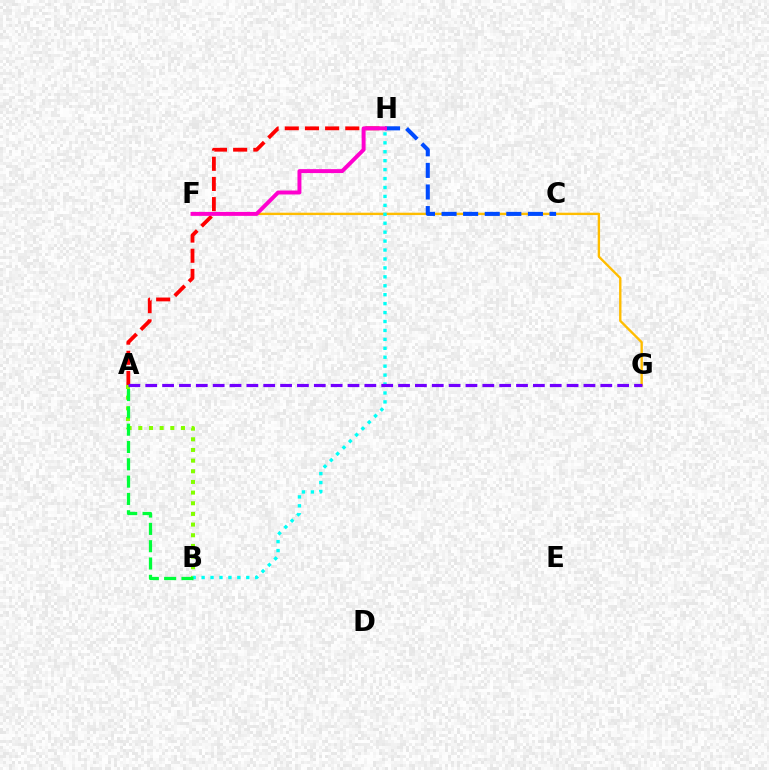{('F', 'G'): [{'color': '#ffbd00', 'line_style': 'solid', 'thickness': 1.71}], ('A', 'B'): [{'color': '#84ff00', 'line_style': 'dotted', 'thickness': 2.9}, {'color': '#00ff39', 'line_style': 'dashed', 'thickness': 2.35}], ('B', 'H'): [{'color': '#00fff6', 'line_style': 'dotted', 'thickness': 2.43}], ('A', 'H'): [{'color': '#ff0000', 'line_style': 'dashed', 'thickness': 2.74}], ('C', 'H'): [{'color': '#004bff', 'line_style': 'dashed', 'thickness': 2.93}], ('F', 'H'): [{'color': '#ff00cf', 'line_style': 'solid', 'thickness': 2.84}], ('A', 'G'): [{'color': '#7200ff', 'line_style': 'dashed', 'thickness': 2.29}]}